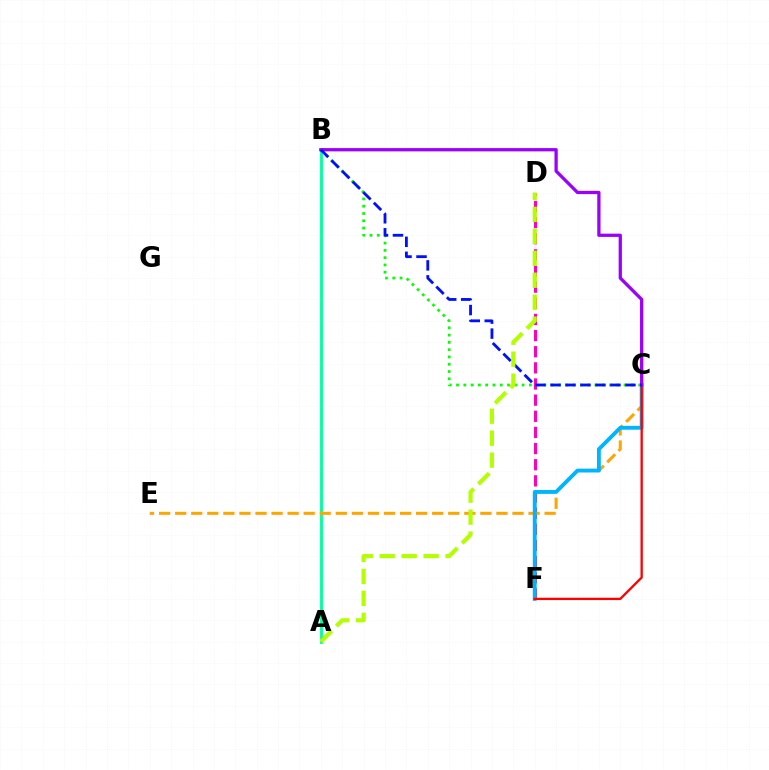{('A', 'B'): [{'color': '#00ff9d', 'line_style': 'solid', 'thickness': 2.04}], ('D', 'F'): [{'color': '#ff00bd', 'line_style': 'dashed', 'thickness': 2.19}], ('C', 'E'): [{'color': '#ffa500', 'line_style': 'dashed', 'thickness': 2.18}], ('B', 'C'): [{'color': '#08ff00', 'line_style': 'dotted', 'thickness': 1.98}, {'color': '#9b00ff', 'line_style': 'solid', 'thickness': 2.35}, {'color': '#0010ff', 'line_style': 'dashed', 'thickness': 2.04}], ('C', 'F'): [{'color': '#00b5ff', 'line_style': 'solid', 'thickness': 2.78}, {'color': '#ff0000', 'line_style': 'solid', 'thickness': 1.67}], ('A', 'D'): [{'color': '#b3ff00', 'line_style': 'dashed', 'thickness': 2.98}]}